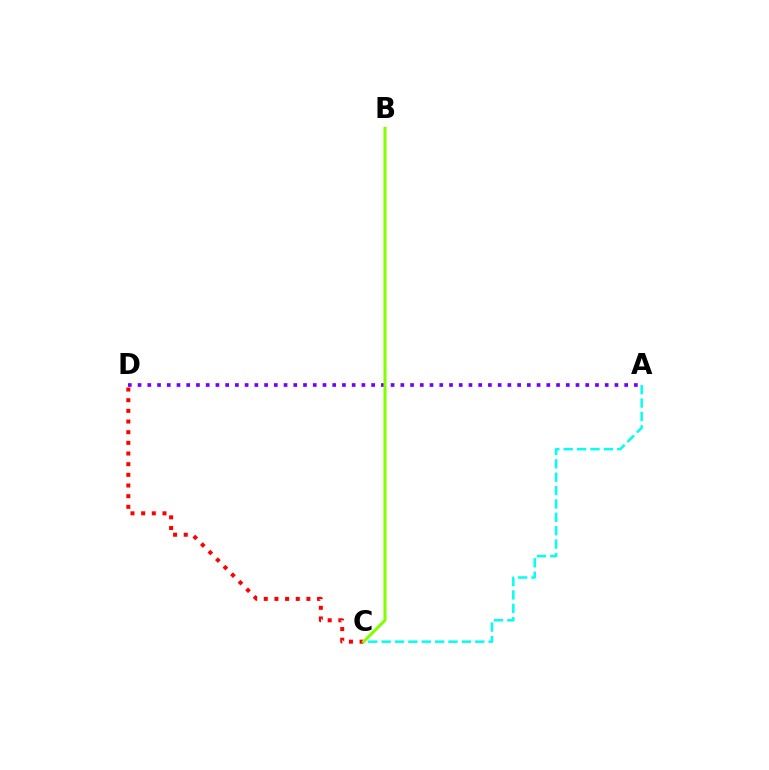{('A', 'D'): [{'color': '#7200ff', 'line_style': 'dotted', 'thickness': 2.64}], ('A', 'C'): [{'color': '#00fff6', 'line_style': 'dashed', 'thickness': 1.82}], ('C', 'D'): [{'color': '#ff0000', 'line_style': 'dotted', 'thickness': 2.9}], ('B', 'C'): [{'color': '#84ff00', 'line_style': 'solid', 'thickness': 2.2}]}